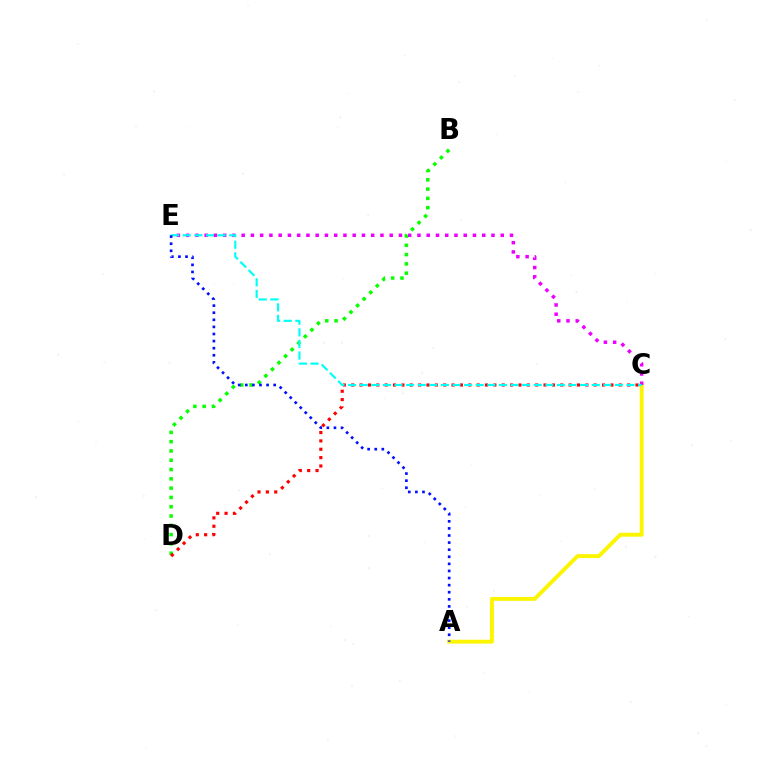{('A', 'C'): [{'color': '#fcf500', 'line_style': 'solid', 'thickness': 2.8}], ('B', 'D'): [{'color': '#08ff00', 'line_style': 'dotted', 'thickness': 2.53}], ('C', 'D'): [{'color': '#ff0000', 'line_style': 'dotted', 'thickness': 2.27}], ('C', 'E'): [{'color': '#ee00ff', 'line_style': 'dotted', 'thickness': 2.51}, {'color': '#00fff6', 'line_style': 'dashed', 'thickness': 1.58}], ('A', 'E'): [{'color': '#0010ff', 'line_style': 'dotted', 'thickness': 1.93}]}